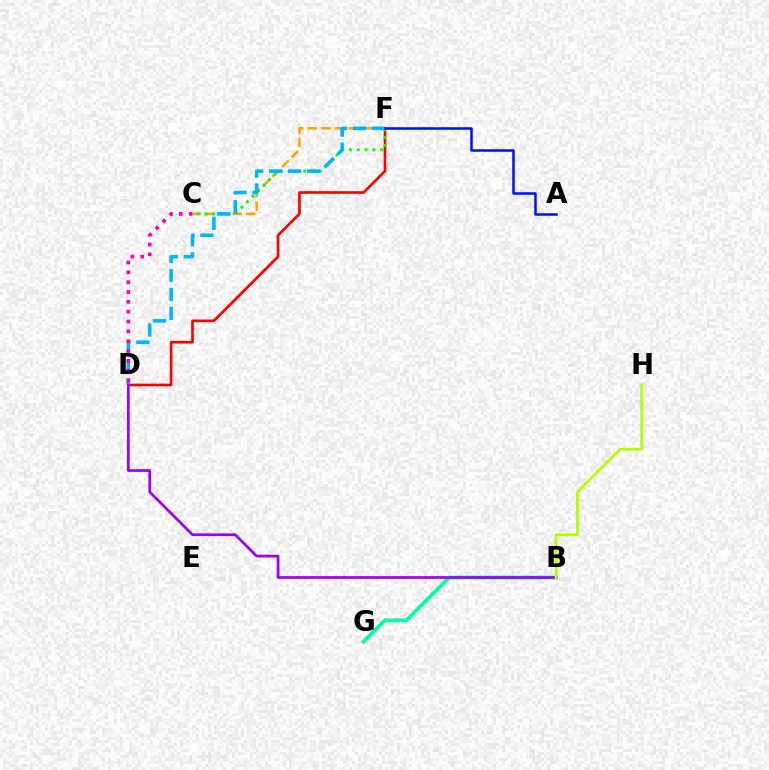{('D', 'F'): [{'color': '#ff0000', 'line_style': 'solid', 'thickness': 1.92}, {'color': '#00b5ff', 'line_style': 'dashed', 'thickness': 2.58}], ('B', 'G'): [{'color': '#00ff9d', 'line_style': 'solid', 'thickness': 2.66}], ('C', 'F'): [{'color': '#ffa500', 'line_style': 'dashed', 'thickness': 1.84}, {'color': '#08ff00', 'line_style': 'dotted', 'thickness': 2.11}], ('C', 'D'): [{'color': '#ff00bd', 'line_style': 'dotted', 'thickness': 2.67}], ('A', 'F'): [{'color': '#0010ff', 'line_style': 'solid', 'thickness': 1.82}], ('B', 'D'): [{'color': '#9b00ff', 'line_style': 'solid', 'thickness': 1.95}], ('B', 'H'): [{'color': '#b3ff00', 'line_style': 'solid', 'thickness': 2.01}]}